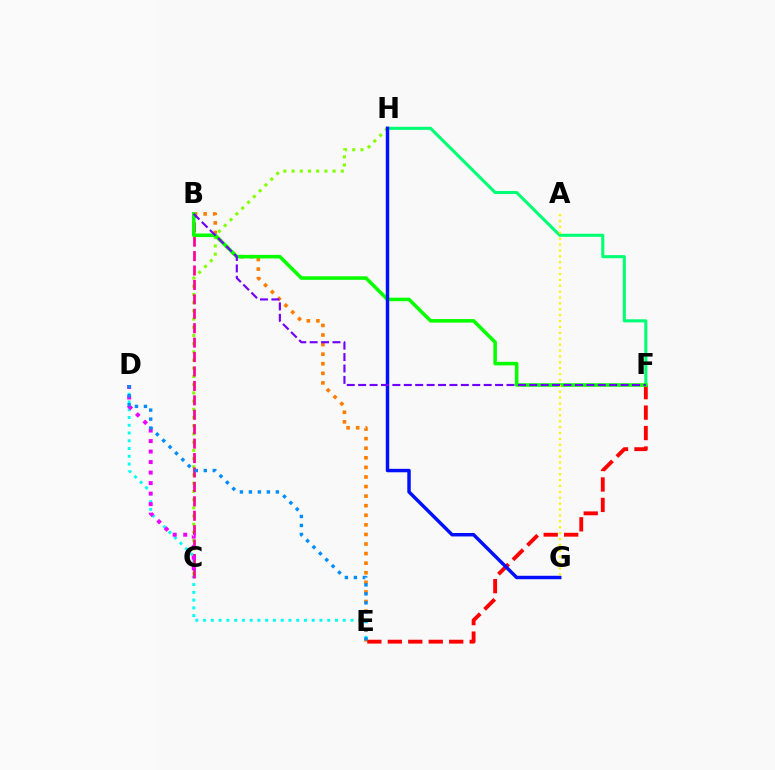{('B', 'E'): [{'color': '#ff7c00', 'line_style': 'dotted', 'thickness': 2.6}], ('C', 'H'): [{'color': '#84ff00', 'line_style': 'dotted', 'thickness': 2.23}], ('D', 'E'): [{'color': '#00fff6', 'line_style': 'dotted', 'thickness': 2.11}, {'color': '#008cff', 'line_style': 'dotted', 'thickness': 2.44}], ('E', 'F'): [{'color': '#ff0000', 'line_style': 'dashed', 'thickness': 2.78}], ('F', 'H'): [{'color': '#00ff74', 'line_style': 'solid', 'thickness': 2.22}], ('B', 'C'): [{'color': '#ff0094', 'line_style': 'dashed', 'thickness': 1.96}], ('B', 'F'): [{'color': '#08ff00', 'line_style': 'solid', 'thickness': 2.56}, {'color': '#7200ff', 'line_style': 'dashed', 'thickness': 1.55}], ('C', 'D'): [{'color': '#ee00ff', 'line_style': 'dotted', 'thickness': 2.85}], ('G', 'H'): [{'color': '#0010ff', 'line_style': 'solid', 'thickness': 2.49}], ('A', 'G'): [{'color': '#fcf500', 'line_style': 'dotted', 'thickness': 1.6}]}